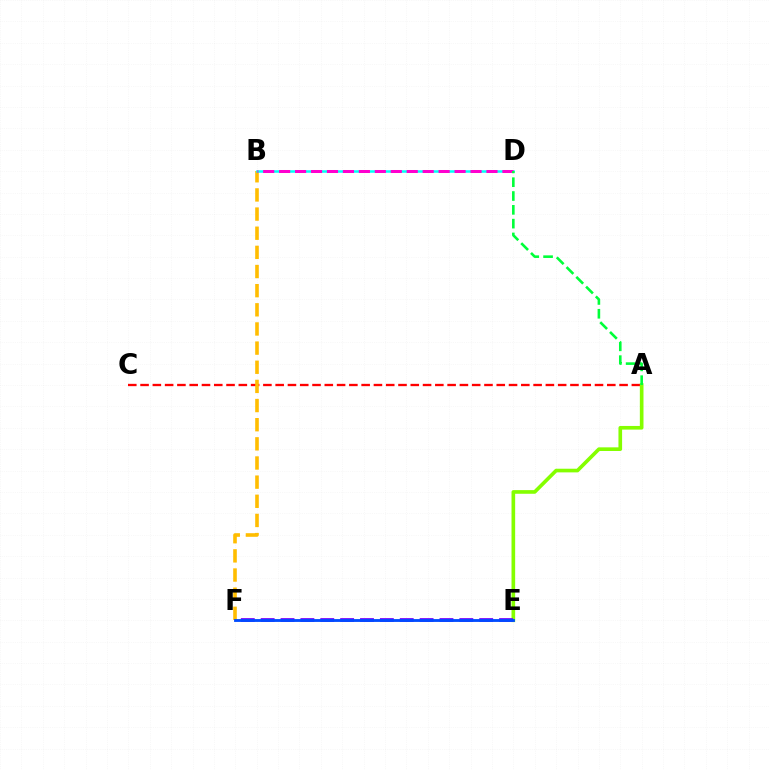{('A', 'C'): [{'color': '#ff0000', 'line_style': 'dashed', 'thickness': 1.67}], ('A', 'E'): [{'color': '#84ff00', 'line_style': 'solid', 'thickness': 2.63}], ('B', 'F'): [{'color': '#ffbd00', 'line_style': 'dashed', 'thickness': 2.6}], ('E', 'F'): [{'color': '#7200ff', 'line_style': 'dashed', 'thickness': 2.7}, {'color': '#004bff', 'line_style': 'solid', 'thickness': 2.04}], ('B', 'D'): [{'color': '#00fff6', 'line_style': 'solid', 'thickness': 1.81}, {'color': '#ff00cf', 'line_style': 'dashed', 'thickness': 2.17}], ('A', 'D'): [{'color': '#00ff39', 'line_style': 'dashed', 'thickness': 1.88}]}